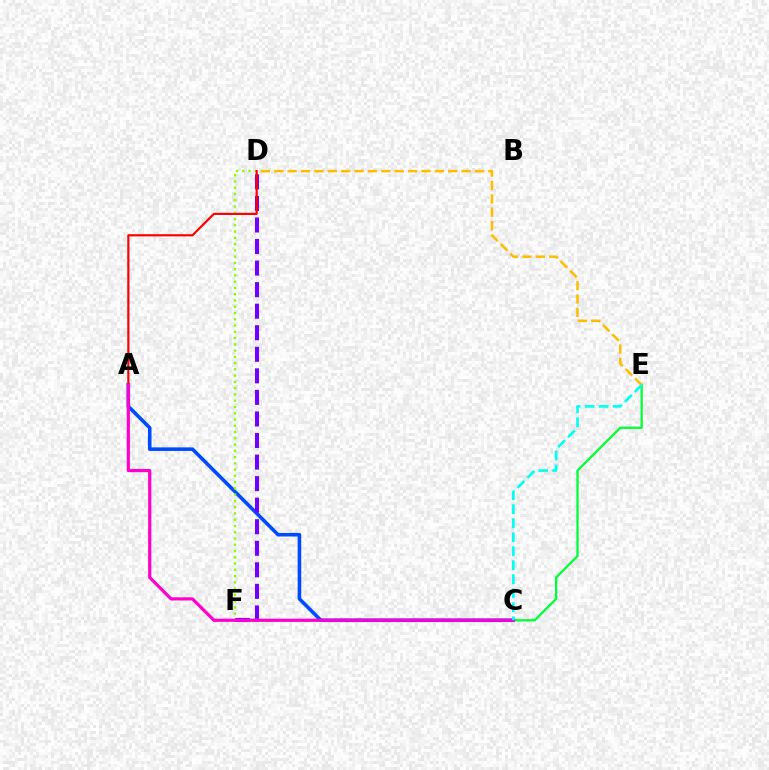{('E', 'F'): [{'color': '#00ff39', 'line_style': 'solid', 'thickness': 1.65}], ('A', 'C'): [{'color': '#004bff', 'line_style': 'solid', 'thickness': 2.58}, {'color': '#ff00cf', 'line_style': 'solid', 'thickness': 2.3}], ('D', 'F'): [{'color': '#7200ff', 'line_style': 'dashed', 'thickness': 2.93}, {'color': '#84ff00', 'line_style': 'dotted', 'thickness': 1.7}], ('D', 'E'): [{'color': '#ffbd00', 'line_style': 'dashed', 'thickness': 1.82}], ('A', 'D'): [{'color': '#ff0000', 'line_style': 'solid', 'thickness': 1.57}], ('C', 'E'): [{'color': '#00fff6', 'line_style': 'dashed', 'thickness': 1.9}]}